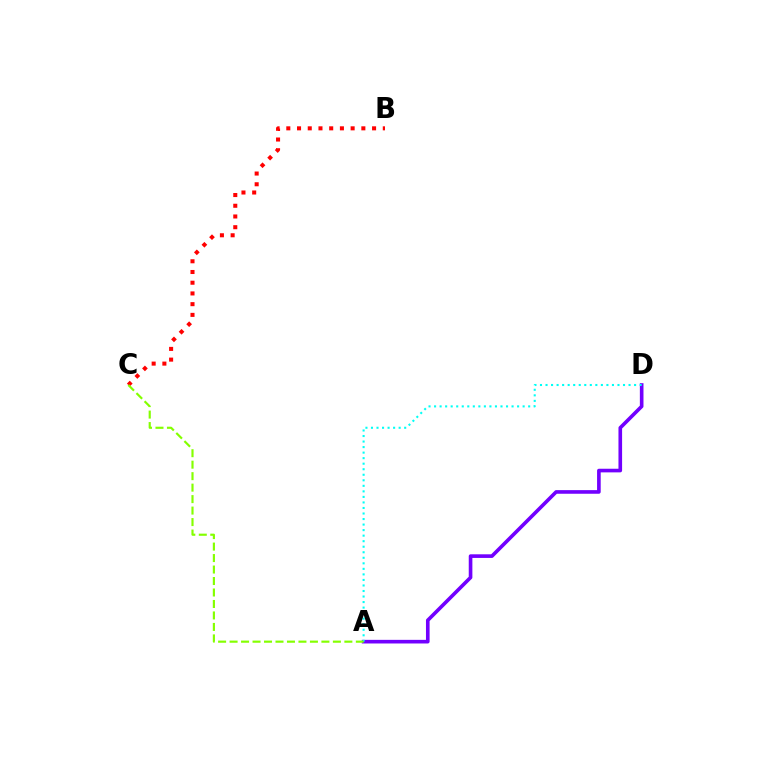{('B', 'C'): [{'color': '#ff0000', 'line_style': 'dotted', 'thickness': 2.91}], ('A', 'D'): [{'color': '#7200ff', 'line_style': 'solid', 'thickness': 2.61}, {'color': '#00fff6', 'line_style': 'dotted', 'thickness': 1.5}], ('A', 'C'): [{'color': '#84ff00', 'line_style': 'dashed', 'thickness': 1.56}]}